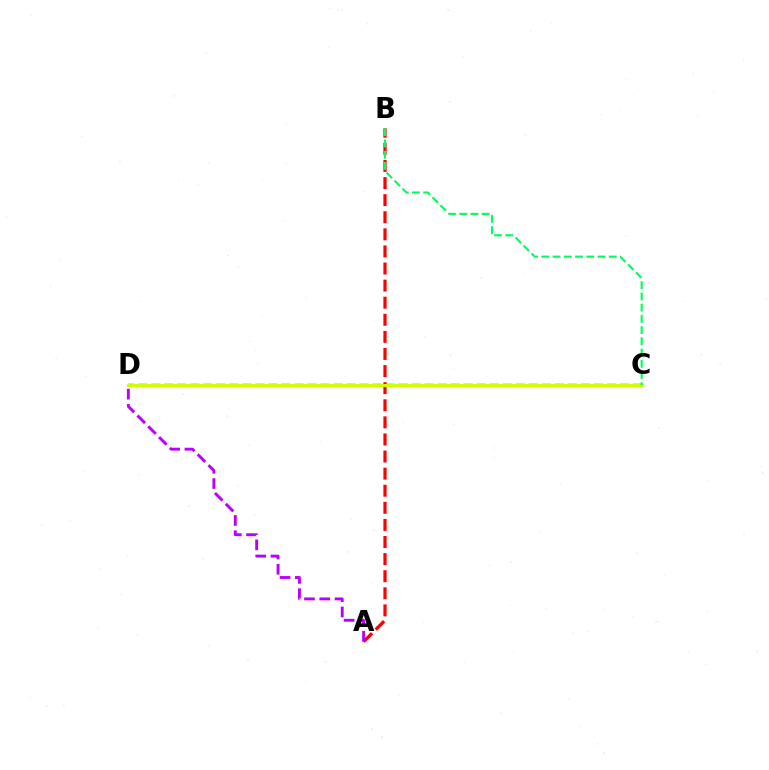{('A', 'B'): [{'color': '#ff0000', 'line_style': 'dashed', 'thickness': 2.32}], ('A', 'D'): [{'color': '#b900ff', 'line_style': 'dashed', 'thickness': 2.07}], ('C', 'D'): [{'color': '#0074ff', 'line_style': 'dashed', 'thickness': 1.77}, {'color': '#d1ff00', 'line_style': 'solid', 'thickness': 2.14}], ('B', 'C'): [{'color': '#00ff5c', 'line_style': 'dashed', 'thickness': 1.53}]}